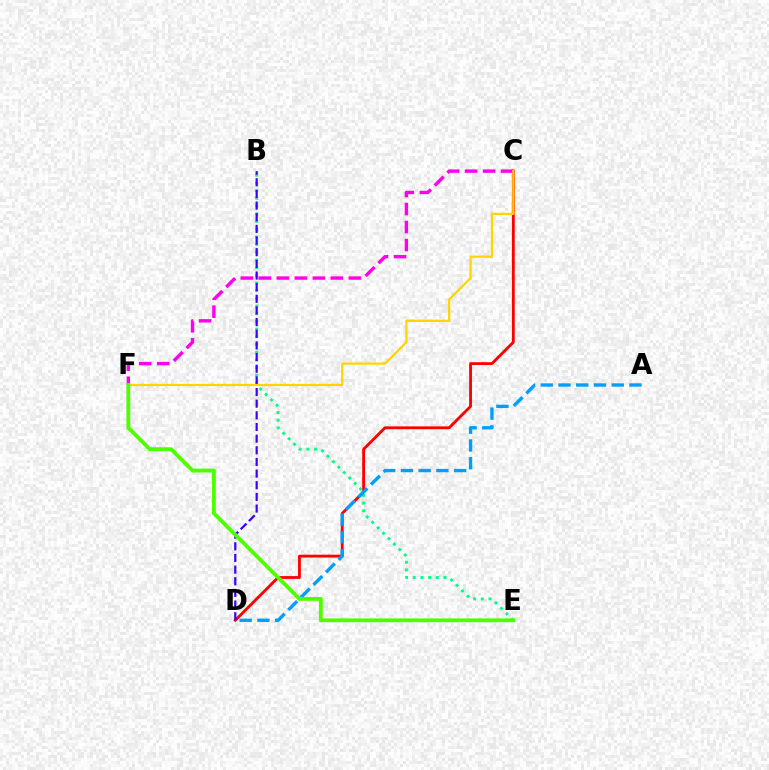{('B', 'E'): [{'color': '#00ff86', 'line_style': 'dotted', 'thickness': 2.09}], ('C', 'D'): [{'color': '#ff0000', 'line_style': 'solid', 'thickness': 2.04}], ('C', 'F'): [{'color': '#ff00ed', 'line_style': 'dashed', 'thickness': 2.45}, {'color': '#ffd500', 'line_style': 'solid', 'thickness': 1.6}], ('A', 'D'): [{'color': '#009eff', 'line_style': 'dashed', 'thickness': 2.41}], ('B', 'D'): [{'color': '#3700ff', 'line_style': 'dashed', 'thickness': 1.58}], ('E', 'F'): [{'color': '#4fff00', 'line_style': 'solid', 'thickness': 2.76}]}